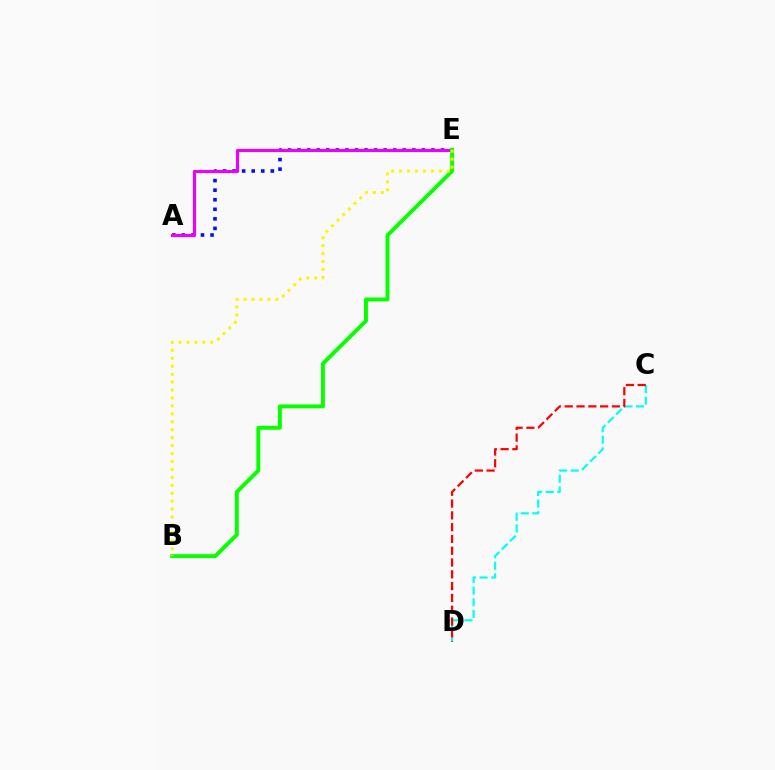{('A', 'E'): [{'color': '#0010ff', 'line_style': 'dotted', 'thickness': 2.6}, {'color': '#ee00ff', 'line_style': 'solid', 'thickness': 2.24}], ('B', 'E'): [{'color': '#08ff00', 'line_style': 'solid', 'thickness': 2.82}, {'color': '#fcf500', 'line_style': 'dotted', 'thickness': 2.16}], ('C', 'D'): [{'color': '#00fff6', 'line_style': 'dashed', 'thickness': 1.57}, {'color': '#ff0000', 'line_style': 'dashed', 'thickness': 1.6}]}